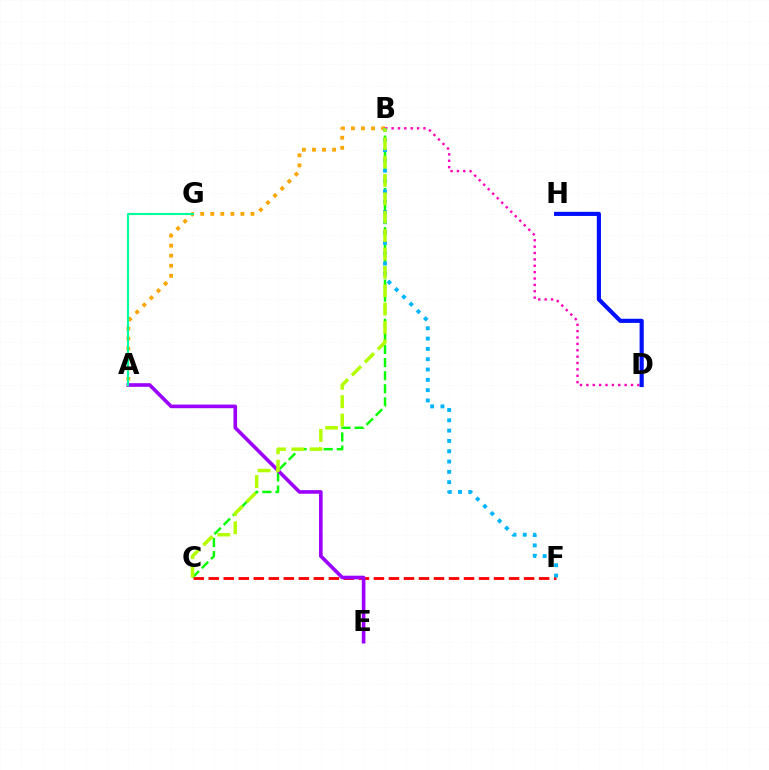{('B', 'D'): [{'color': '#ff00bd', 'line_style': 'dotted', 'thickness': 1.73}], ('B', 'C'): [{'color': '#08ff00', 'line_style': 'dashed', 'thickness': 1.78}, {'color': '#b3ff00', 'line_style': 'dashed', 'thickness': 2.5}], ('A', 'B'): [{'color': '#ffa500', 'line_style': 'dotted', 'thickness': 2.73}], ('C', 'F'): [{'color': '#ff0000', 'line_style': 'dashed', 'thickness': 2.04}], ('A', 'E'): [{'color': '#9b00ff', 'line_style': 'solid', 'thickness': 2.6}], ('A', 'G'): [{'color': '#00ff9d', 'line_style': 'solid', 'thickness': 1.55}], ('B', 'F'): [{'color': '#00b5ff', 'line_style': 'dotted', 'thickness': 2.8}], ('D', 'H'): [{'color': '#0010ff', 'line_style': 'solid', 'thickness': 2.98}]}